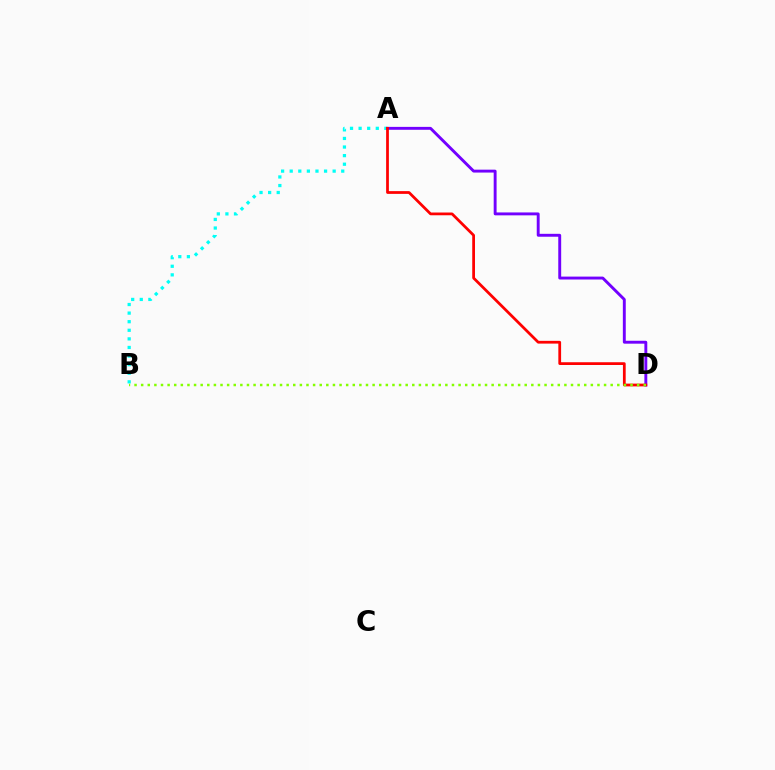{('A', 'B'): [{'color': '#00fff6', 'line_style': 'dotted', 'thickness': 2.33}], ('A', 'D'): [{'color': '#7200ff', 'line_style': 'solid', 'thickness': 2.09}, {'color': '#ff0000', 'line_style': 'solid', 'thickness': 1.98}], ('B', 'D'): [{'color': '#84ff00', 'line_style': 'dotted', 'thickness': 1.8}]}